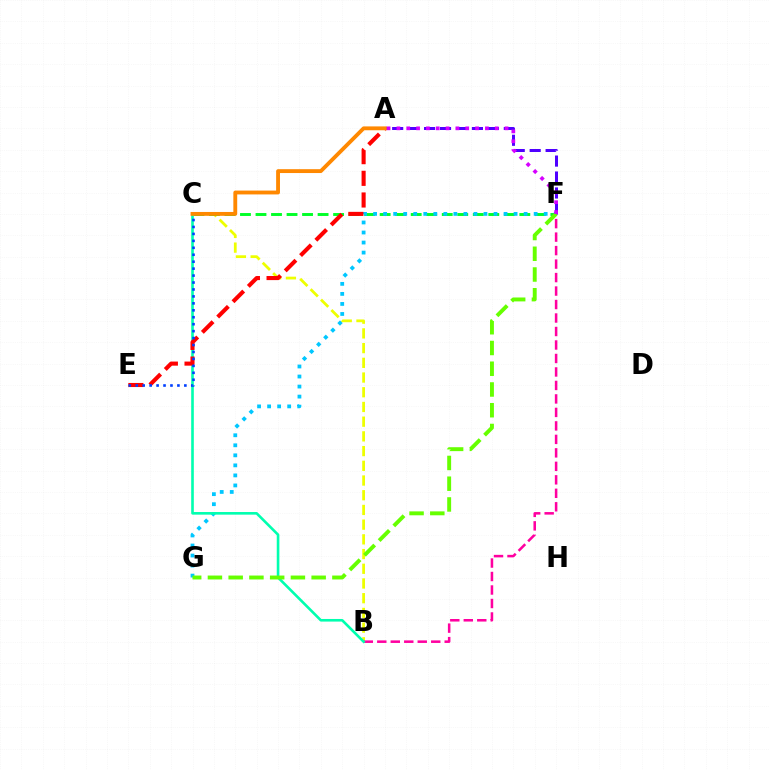{('B', 'C'): [{'color': '#eeff00', 'line_style': 'dashed', 'thickness': 2.0}, {'color': '#00ffaf', 'line_style': 'solid', 'thickness': 1.89}], ('B', 'F'): [{'color': '#ff00a0', 'line_style': 'dashed', 'thickness': 1.83}], ('A', 'F'): [{'color': '#4f00ff', 'line_style': 'dashed', 'thickness': 2.17}, {'color': '#d600ff', 'line_style': 'dotted', 'thickness': 2.67}], ('C', 'F'): [{'color': '#00ff27', 'line_style': 'dashed', 'thickness': 2.11}], ('F', 'G'): [{'color': '#00c7ff', 'line_style': 'dotted', 'thickness': 2.73}, {'color': '#66ff00', 'line_style': 'dashed', 'thickness': 2.82}], ('A', 'E'): [{'color': '#ff0000', 'line_style': 'dashed', 'thickness': 2.94}], ('C', 'E'): [{'color': '#003fff', 'line_style': 'dotted', 'thickness': 1.89}], ('A', 'C'): [{'color': '#ff8800', 'line_style': 'solid', 'thickness': 2.77}]}